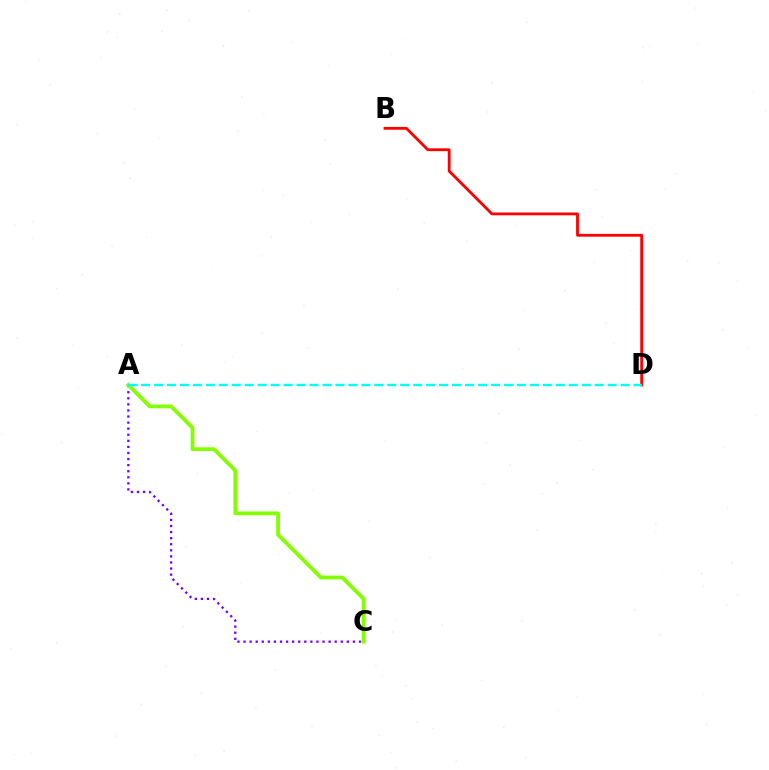{('A', 'C'): [{'color': '#7200ff', 'line_style': 'dotted', 'thickness': 1.65}, {'color': '#84ff00', 'line_style': 'solid', 'thickness': 2.72}], ('B', 'D'): [{'color': '#ff0000', 'line_style': 'solid', 'thickness': 2.03}], ('A', 'D'): [{'color': '#00fff6', 'line_style': 'dashed', 'thickness': 1.76}]}